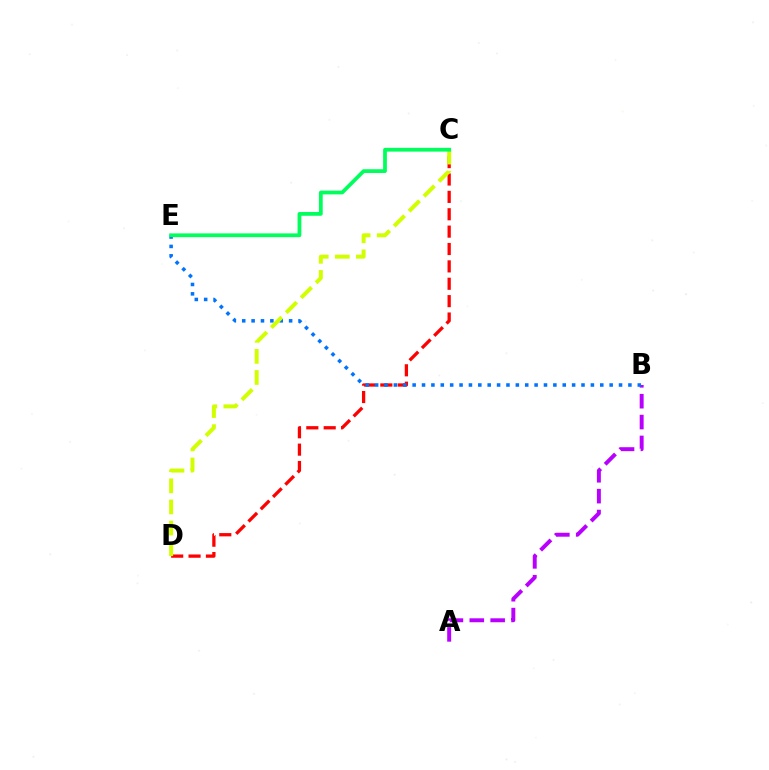{('C', 'D'): [{'color': '#ff0000', 'line_style': 'dashed', 'thickness': 2.36}, {'color': '#d1ff00', 'line_style': 'dashed', 'thickness': 2.87}], ('A', 'B'): [{'color': '#b900ff', 'line_style': 'dashed', 'thickness': 2.83}], ('B', 'E'): [{'color': '#0074ff', 'line_style': 'dotted', 'thickness': 2.55}], ('C', 'E'): [{'color': '#00ff5c', 'line_style': 'solid', 'thickness': 2.71}]}